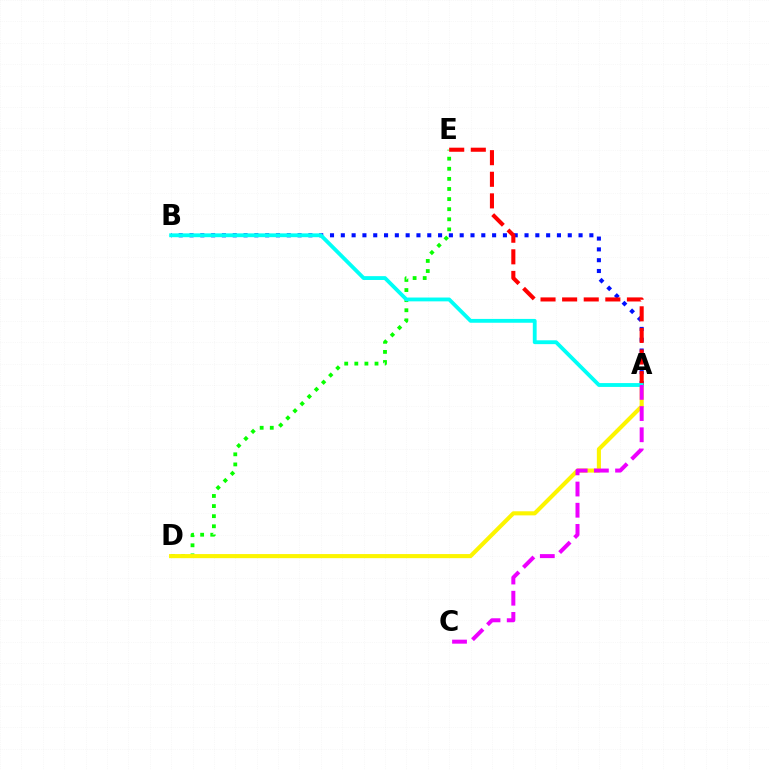{('D', 'E'): [{'color': '#08ff00', 'line_style': 'dotted', 'thickness': 2.74}], ('A', 'D'): [{'color': '#fcf500', 'line_style': 'solid', 'thickness': 2.95}], ('A', 'B'): [{'color': '#0010ff', 'line_style': 'dotted', 'thickness': 2.94}, {'color': '#00fff6', 'line_style': 'solid', 'thickness': 2.76}], ('A', 'E'): [{'color': '#ff0000', 'line_style': 'dashed', 'thickness': 2.93}], ('A', 'C'): [{'color': '#ee00ff', 'line_style': 'dashed', 'thickness': 2.88}]}